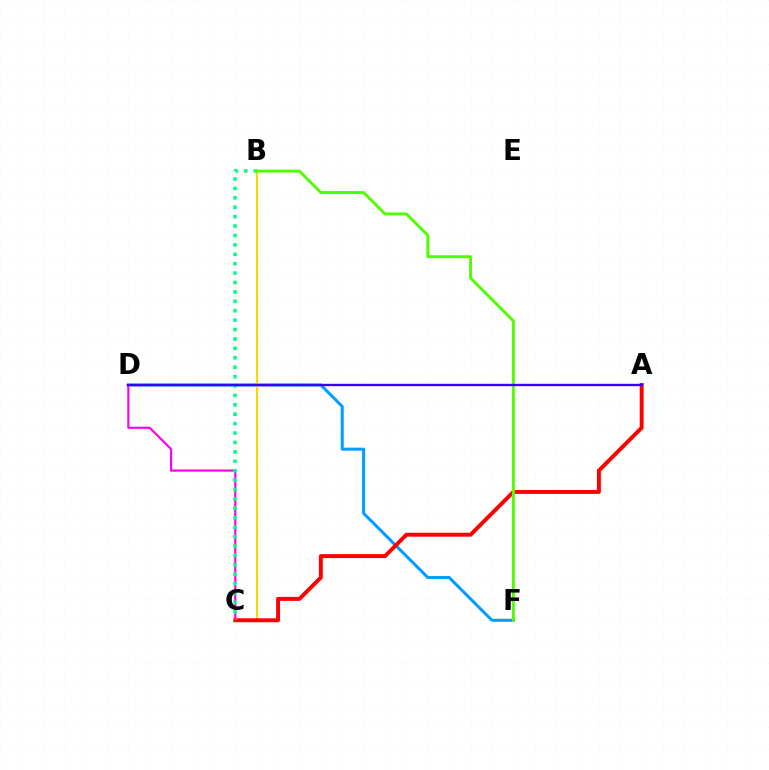{('D', 'F'): [{'color': '#009eff', 'line_style': 'solid', 'thickness': 2.17}], ('B', 'C'): [{'color': '#ffd500', 'line_style': 'solid', 'thickness': 1.61}, {'color': '#00ff86', 'line_style': 'dotted', 'thickness': 2.56}], ('C', 'D'): [{'color': '#ff00ed', 'line_style': 'solid', 'thickness': 1.56}], ('A', 'C'): [{'color': '#ff0000', 'line_style': 'solid', 'thickness': 2.83}], ('B', 'F'): [{'color': '#4fff00', 'line_style': 'solid', 'thickness': 2.09}], ('A', 'D'): [{'color': '#3700ff', 'line_style': 'solid', 'thickness': 1.7}]}